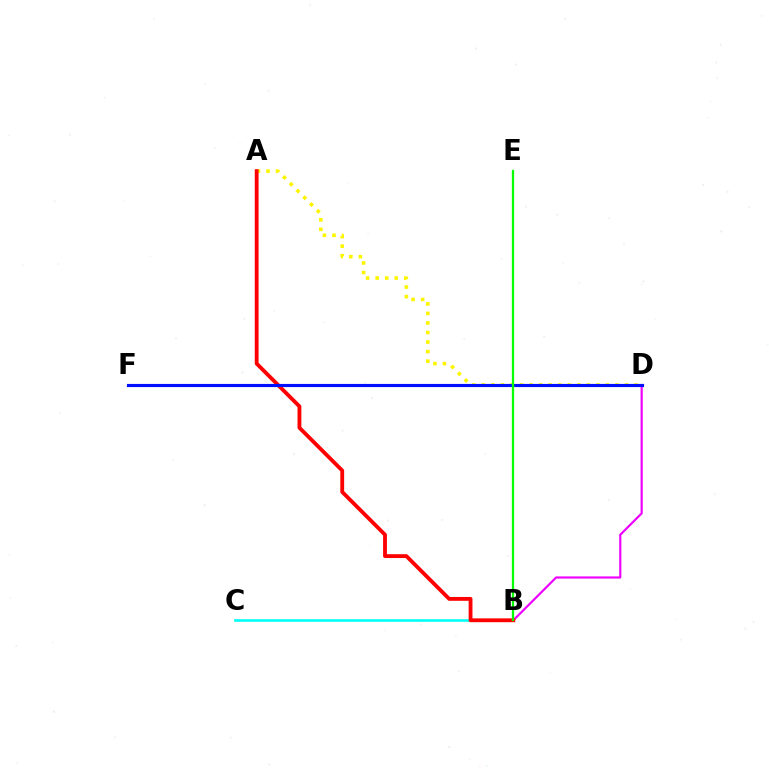{('B', 'D'): [{'color': '#ee00ff', 'line_style': 'solid', 'thickness': 1.57}], ('A', 'D'): [{'color': '#fcf500', 'line_style': 'dotted', 'thickness': 2.6}], ('B', 'C'): [{'color': '#00fff6', 'line_style': 'solid', 'thickness': 1.89}], ('A', 'B'): [{'color': '#ff0000', 'line_style': 'solid', 'thickness': 2.76}], ('D', 'F'): [{'color': '#0010ff', 'line_style': 'solid', 'thickness': 2.27}], ('B', 'E'): [{'color': '#08ff00', 'line_style': 'solid', 'thickness': 1.65}]}